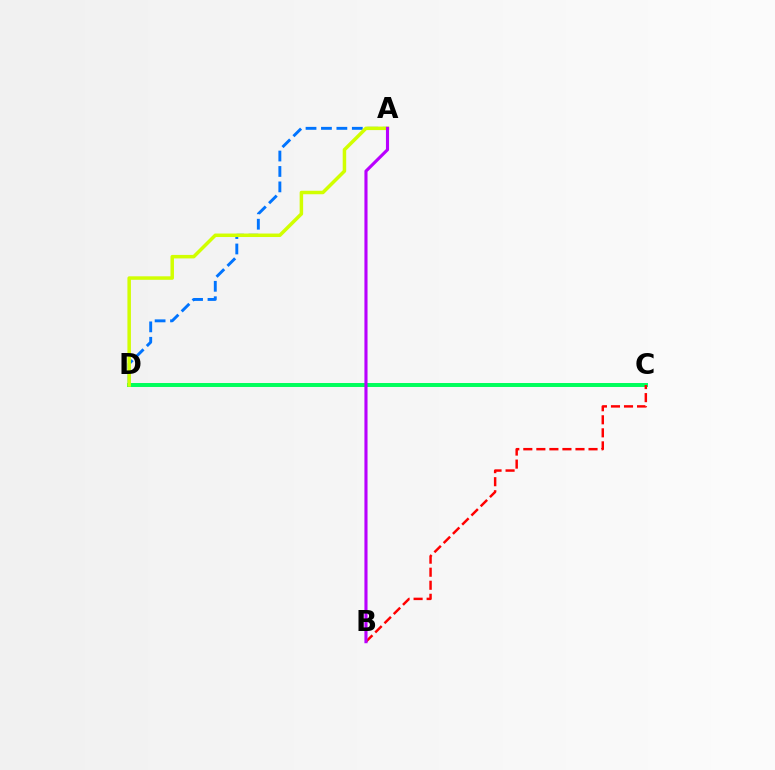{('A', 'D'): [{'color': '#0074ff', 'line_style': 'dashed', 'thickness': 2.1}, {'color': '#d1ff00', 'line_style': 'solid', 'thickness': 2.52}], ('C', 'D'): [{'color': '#00ff5c', 'line_style': 'solid', 'thickness': 2.85}], ('B', 'C'): [{'color': '#ff0000', 'line_style': 'dashed', 'thickness': 1.77}], ('A', 'B'): [{'color': '#b900ff', 'line_style': 'solid', 'thickness': 2.24}]}